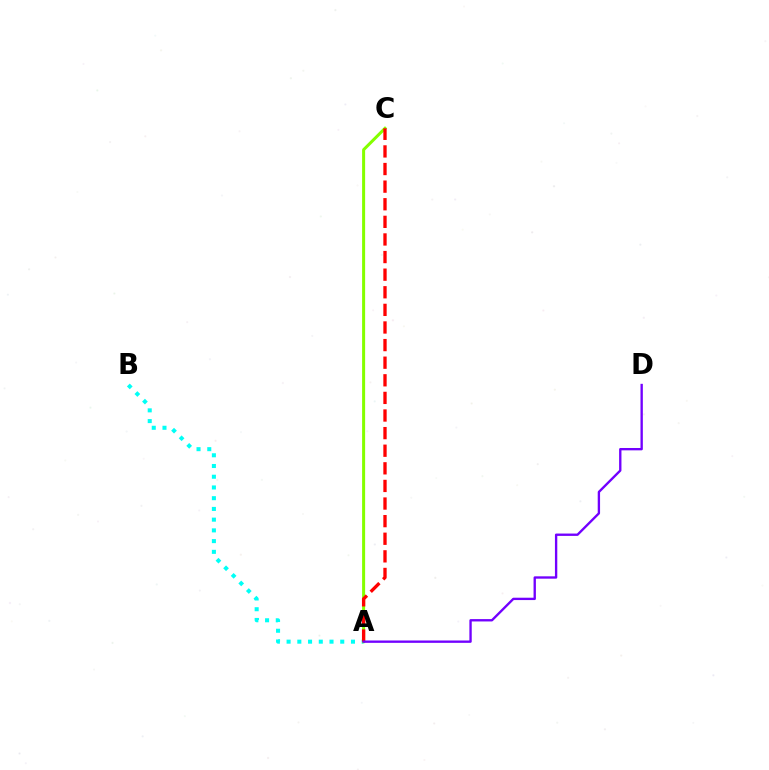{('A', 'B'): [{'color': '#00fff6', 'line_style': 'dotted', 'thickness': 2.92}], ('A', 'C'): [{'color': '#84ff00', 'line_style': 'solid', 'thickness': 2.17}, {'color': '#ff0000', 'line_style': 'dashed', 'thickness': 2.39}], ('A', 'D'): [{'color': '#7200ff', 'line_style': 'solid', 'thickness': 1.69}]}